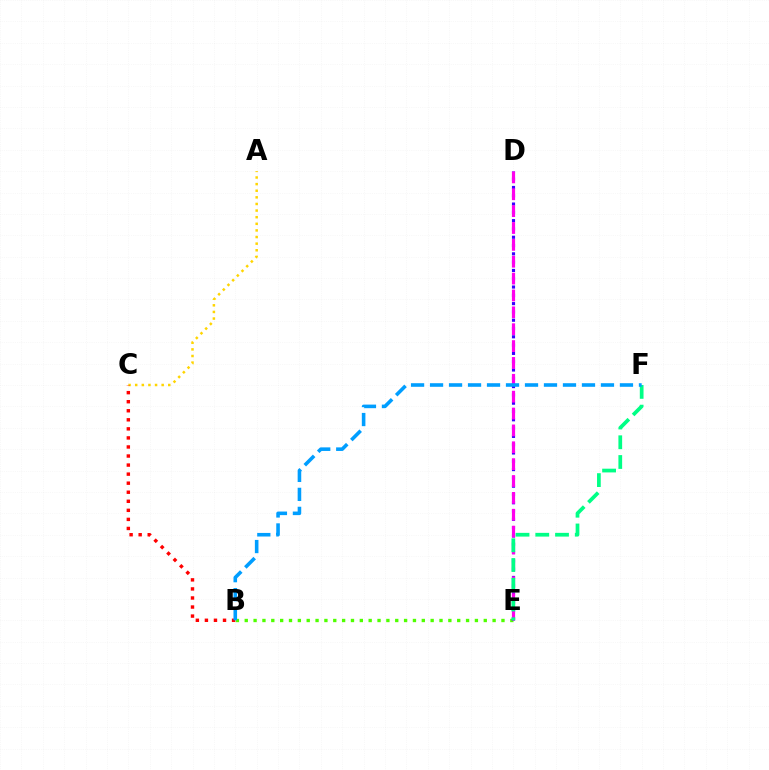{('B', 'E'): [{'color': '#4fff00', 'line_style': 'dotted', 'thickness': 2.41}], ('D', 'E'): [{'color': '#3700ff', 'line_style': 'dotted', 'thickness': 2.25}, {'color': '#ff00ed', 'line_style': 'dashed', 'thickness': 2.29}], ('A', 'C'): [{'color': '#ffd500', 'line_style': 'dotted', 'thickness': 1.8}], ('E', 'F'): [{'color': '#00ff86', 'line_style': 'dashed', 'thickness': 2.68}], ('B', 'C'): [{'color': '#ff0000', 'line_style': 'dotted', 'thickness': 2.46}], ('B', 'F'): [{'color': '#009eff', 'line_style': 'dashed', 'thickness': 2.58}]}